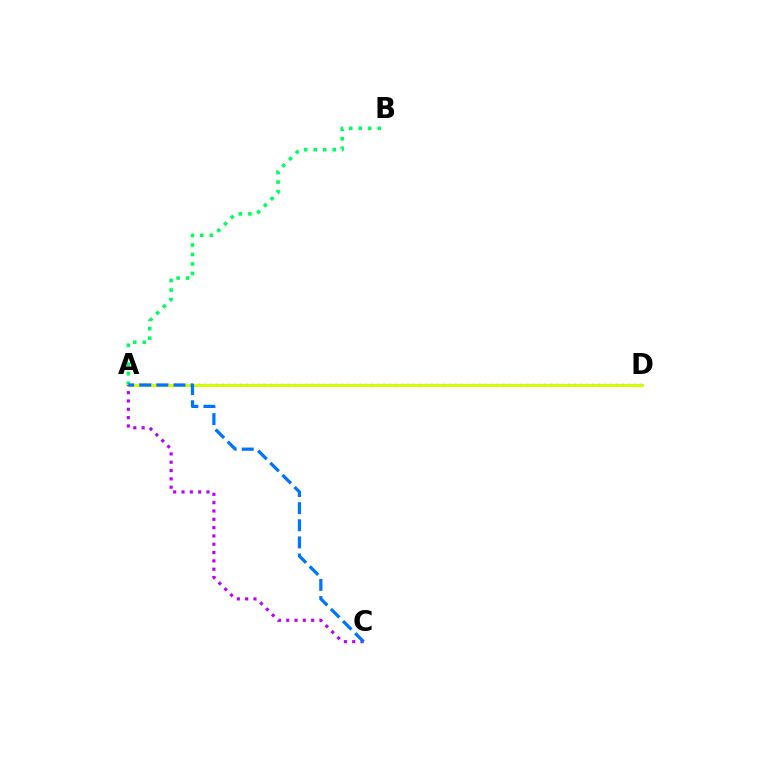{('A', 'B'): [{'color': '#00ff5c', 'line_style': 'dotted', 'thickness': 2.58}], ('A', 'D'): [{'color': '#ff0000', 'line_style': 'dotted', 'thickness': 1.62}, {'color': '#d1ff00', 'line_style': 'solid', 'thickness': 2.11}], ('A', 'C'): [{'color': '#b900ff', 'line_style': 'dotted', 'thickness': 2.26}, {'color': '#0074ff', 'line_style': 'dashed', 'thickness': 2.33}]}